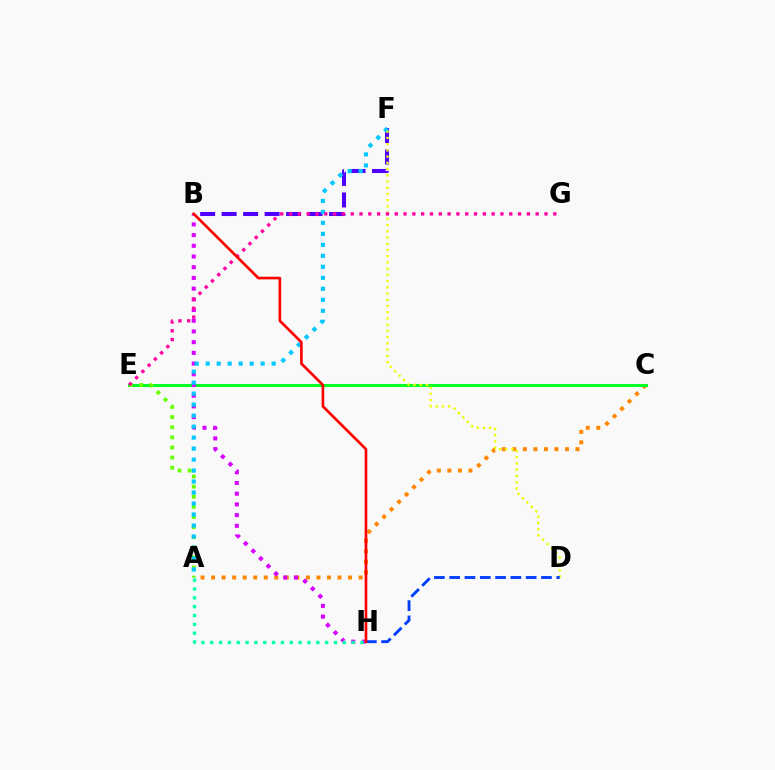{('A', 'C'): [{'color': '#ff8800', 'line_style': 'dotted', 'thickness': 2.86}], ('B', 'F'): [{'color': '#4f00ff', 'line_style': 'dashed', 'thickness': 2.92}], ('C', 'E'): [{'color': '#00ff27', 'line_style': 'solid', 'thickness': 2.2}], ('B', 'H'): [{'color': '#d600ff', 'line_style': 'dotted', 'thickness': 2.91}, {'color': '#ff0000', 'line_style': 'solid', 'thickness': 1.92}], ('A', 'E'): [{'color': '#66ff00', 'line_style': 'dotted', 'thickness': 2.75}], ('A', 'F'): [{'color': '#00c7ff', 'line_style': 'dotted', 'thickness': 2.99}], ('A', 'H'): [{'color': '#00ffaf', 'line_style': 'dotted', 'thickness': 2.4}], ('D', 'F'): [{'color': '#eeff00', 'line_style': 'dotted', 'thickness': 1.69}], ('E', 'G'): [{'color': '#ff00a0', 'line_style': 'dotted', 'thickness': 2.39}], ('D', 'H'): [{'color': '#003fff', 'line_style': 'dashed', 'thickness': 2.08}]}